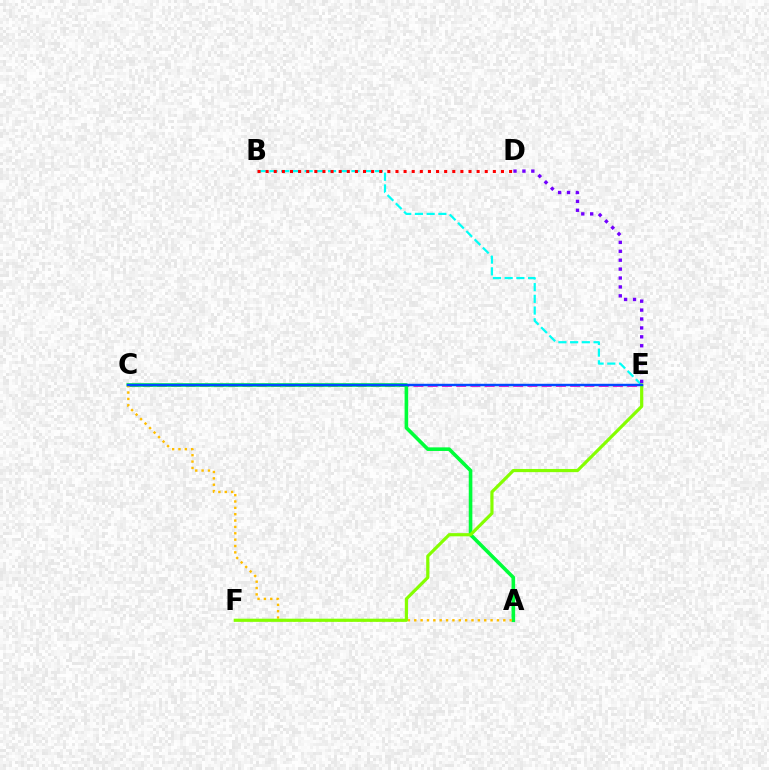{('C', 'E'): [{'color': '#ff00cf', 'line_style': 'dashed', 'thickness': 1.94}, {'color': '#004bff', 'line_style': 'solid', 'thickness': 1.75}], ('A', 'C'): [{'color': '#00ff39', 'line_style': 'solid', 'thickness': 2.6}, {'color': '#ffbd00', 'line_style': 'dotted', 'thickness': 1.73}], ('B', 'E'): [{'color': '#00fff6', 'line_style': 'dashed', 'thickness': 1.59}], ('D', 'E'): [{'color': '#7200ff', 'line_style': 'dotted', 'thickness': 2.42}], ('E', 'F'): [{'color': '#84ff00', 'line_style': 'solid', 'thickness': 2.28}], ('B', 'D'): [{'color': '#ff0000', 'line_style': 'dotted', 'thickness': 2.2}]}